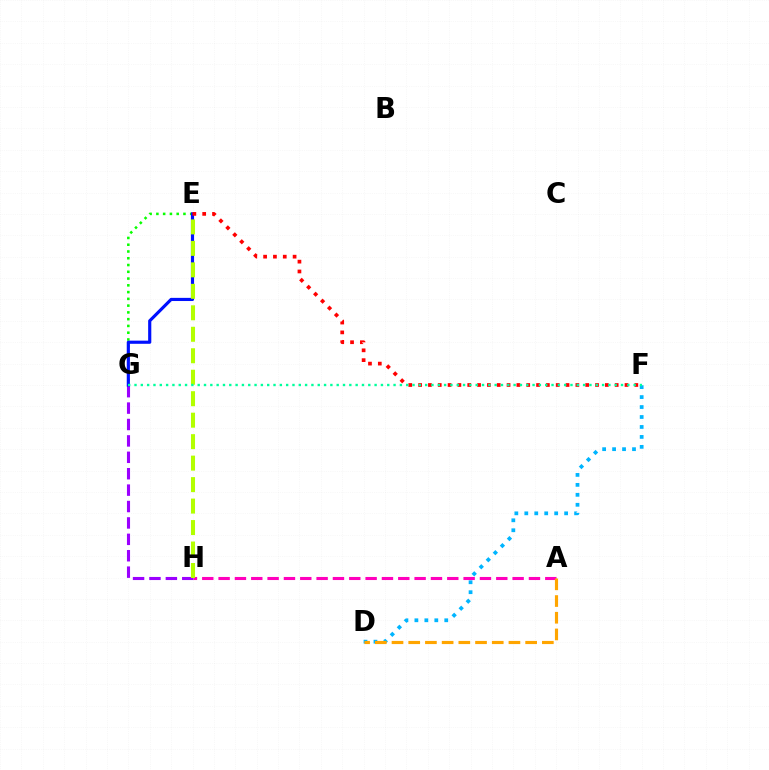{('E', 'G'): [{'color': '#08ff00', 'line_style': 'dotted', 'thickness': 1.84}, {'color': '#0010ff', 'line_style': 'solid', 'thickness': 2.27}], ('D', 'F'): [{'color': '#00b5ff', 'line_style': 'dotted', 'thickness': 2.71}], ('A', 'H'): [{'color': '#ff00bd', 'line_style': 'dashed', 'thickness': 2.22}], ('G', 'H'): [{'color': '#9b00ff', 'line_style': 'dashed', 'thickness': 2.23}], ('E', 'F'): [{'color': '#ff0000', 'line_style': 'dotted', 'thickness': 2.67}], ('E', 'H'): [{'color': '#b3ff00', 'line_style': 'dashed', 'thickness': 2.92}], ('A', 'D'): [{'color': '#ffa500', 'line_style': 'dashed', 'thickness': 2.27}], ('F', 'G'): [{'color': '#00ff9d', 'line_style': 'dotted', 'thickness': 1.72}]}